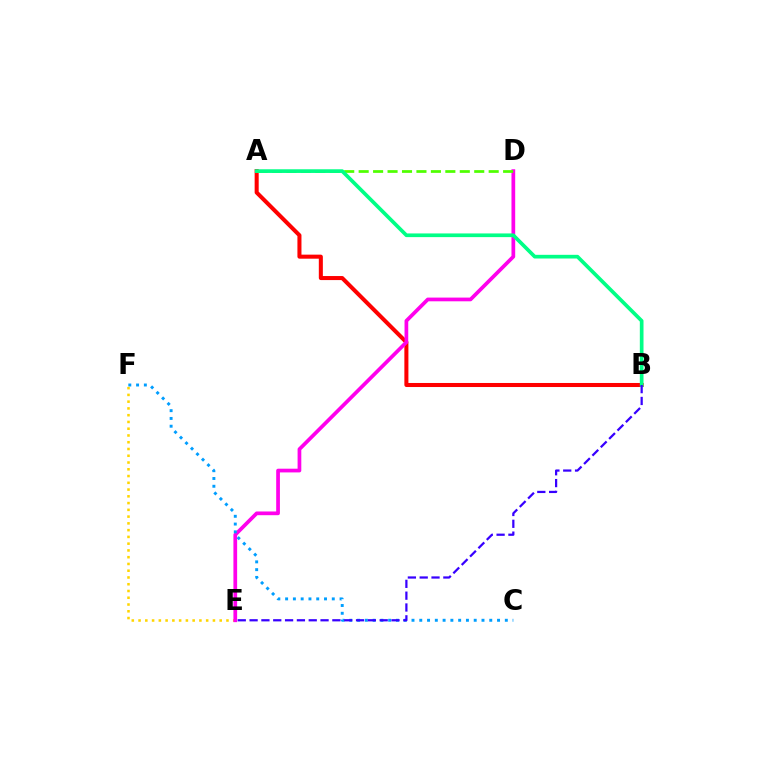{('A', 'B'): [{'color': '#ff0000', 'line_style': 'solid', 'thickness': 2.91}, {'color': '#00ff86', 'line_style': 'solid', 'thickness': 2.65}], ('E', 'F'): [{'color': '#ffd500', 'line_style': 'dotted', 'thickness': 1.84}], ('D', 'E'): [{'color': '#ff00ed', 'line_style': 'solid', 'thickness': 2.68}], ('A', 'D'): [{'color': '#4fff00', 'line_style': 'dashed', 'thickness': 1.96}], ('C', 'F'): [{'color': '#009eff', 'line_style': 'dotted', 'thickness': 2.11}], ('B', 'E'): [{'color': '#3700ff', 'line_style': 'dashed', 'thickness': 1.61}]}